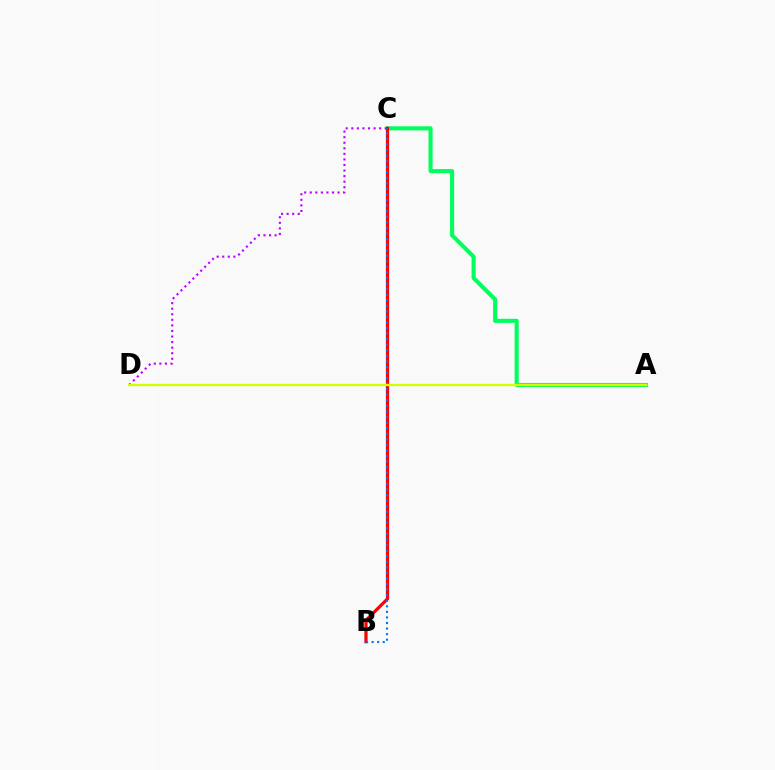{('A', 'C'): [{'color': '#00ff5c', 'line_style': 'solid', 'thickness': 2.94}], ('C', 'D'): [{'color': '#b900ff', 'line_style': 'dotted', 'thickness': 1.51}], ('B', 'C'): [{'color': '#ff0000', 'line_style': 'solid', 'thickness': 2.31}, {'color': '#0074ff', 'line_style': 'dotted', 'thickness': 1.51}], ('A', 'D'): [{'color': '#d1ff00', 'line_style': 'solid', 'thickness': 1.67}]}